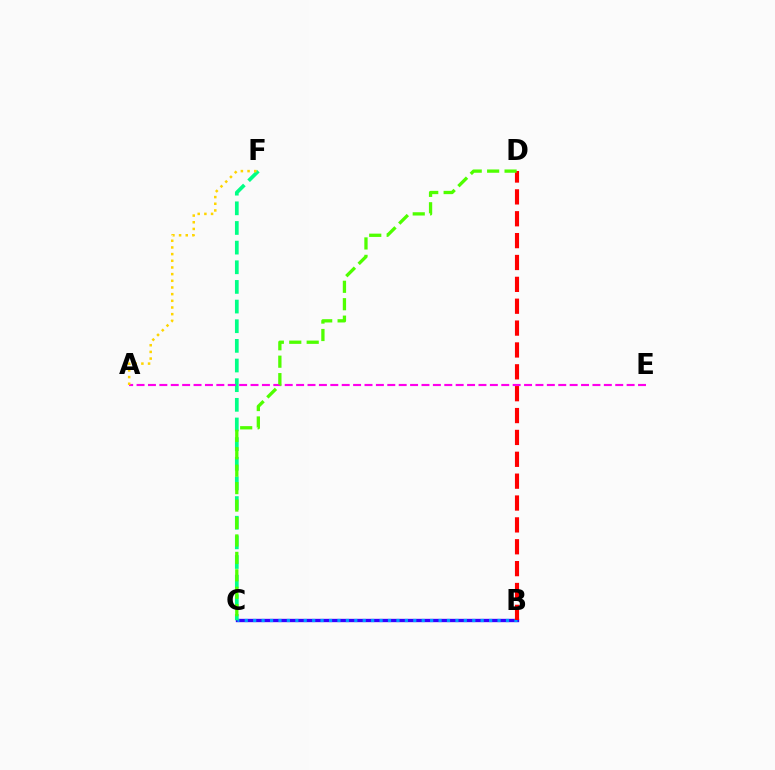{('B', 'C'): [{'color': '#3700ff', 'line_style': 'solid', 'thickness': 2.41}, {'color': '#009eff', 'line_style': 'dotted', 'thickness': 2.29}], ('C', 'F'): [{'color': '#00ff86', 'line_style': 'dashed', 'thickness': 2.67}], ('A', 'E'): [{'color': '#ff00ed', 'line_style': 'dashed', 'thickness': 1.55}], ('A', 'F'): [{'color': '#ffd500', 'line_style': 'dotted', 'thickness': 1.81}], ('B', 'D'): [{'color': '#ff0000', 'line_style': 'dashed', 'thickness': 2.97}], ('C', 'D'): [{'color': '#4fff00', 'line_style': 'dashed', 'thickness': 2.37}]}